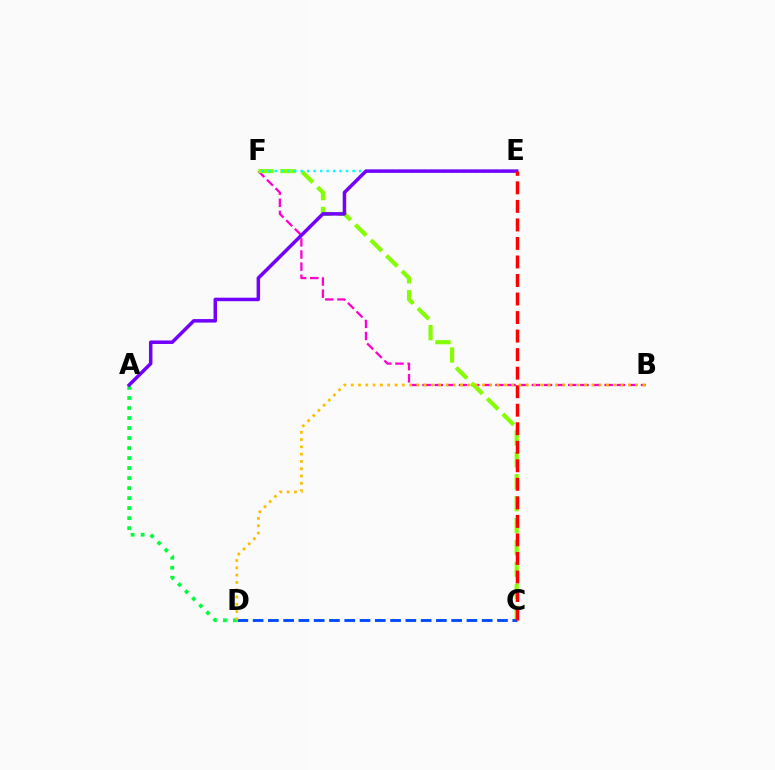{('B', 'F'): [{'color': '#ff00cf', 'line_style': 'dashed', 'thickness': 1.65}], ('A', 'D'): [{'color': '#00ff39', 'line_style': 'dotted', 'thickness': 2.72}], ('C', 'F'): [{'color': '#84ff00', 'line_style': 'dashed', 'thickness': 2.98}], ('E', 'F'): [{'color': '#00fff6', 'line_style': 'dotted', 'thickness': 1.76}], ('C', 'D'): [{'color': '#004bff', 'line_style': 'dashed', 'thickness': 2.07}], ('A', 'E'): [{'color': '#7200ff', 'line_style': 'solid', 'thickness': 2.52}], ('C', 'E'): [{'color': '#ff0000', 'line_style': 'dashed', 'thickness': 2.52}], ('B', 'D'): [{'color': '#ffbd00', 'line_style': 'dotted', 'thickness': 1.98}]}